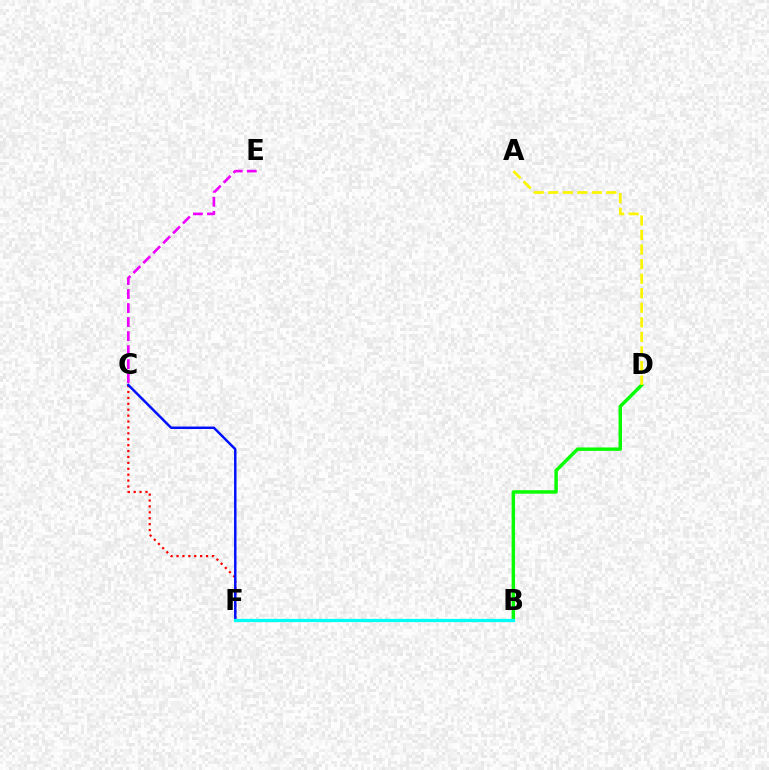{('C', 'E'): [{'color': '#ee00ff', 'line_style': 'dashed', 'thickness': 1.9}], ('C', 'F'): [{'color': '#ff0000', 'line_style': 'dotted', 'thickness': 1.6}, {'color': '#0010ff', 'line_style': 'solid', 'thickness': 1.77}], ('B', 'D'): [{'color': '#08ff00', 'line_style': 'solid', 'thickness': 2.47}], ('B', 'F'): [{'color': '#00fff6', 'line_style': 'solid', 'thickness': 2.32}], ('A', 'D'): [{'color': '#fcf500', 'line_style': 'dashed', 'thickness': 1.98}]}